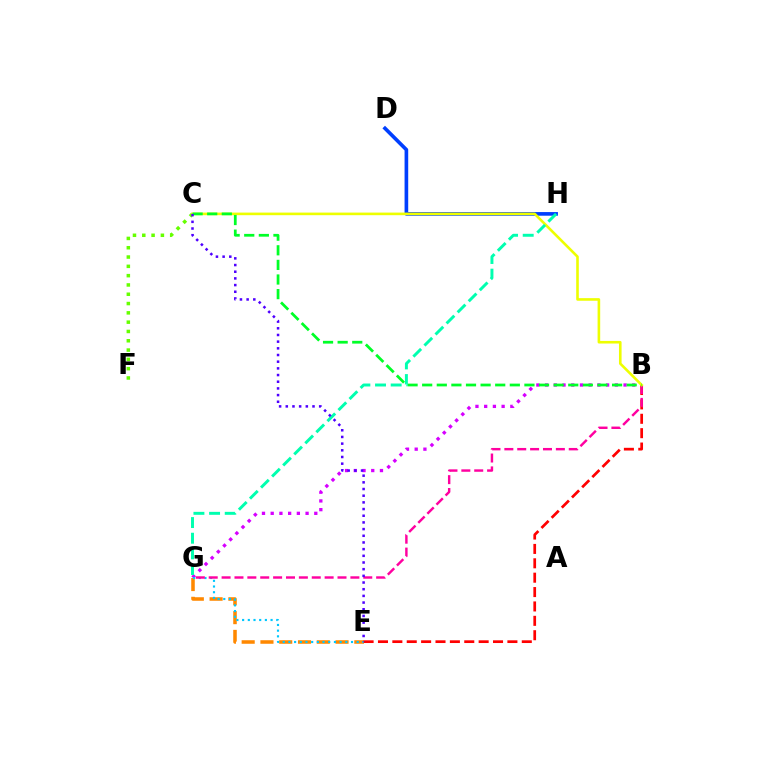{('B', 'G'): [{'color': '#d600ff', 'line_style': 'dotted', 'thickness': 2.37}, {'color': '#ff00a0', 'line_style': 'dashed', 'thickness': 1.75}], ('D', 'H'): [{'color': '#003fff', 'line_style': 'solid', 'thickness': 2.62}], ('E', 'G'): [{'color': '#ff8800', 'line_style': 'dashed', 'thickness': 2.55}, {'color': '#00c7ff', 'line_style': 'dotted', 'thickness': 1.55}], ('B', 'E'): [{'color': '#ff0000', 'line_style': 'dashed', 'thickness': 1.95}], ('C', 'F'): [{'color': '#66ff00', 'line_style': 'dotted', 'thickness': 2.53}], ('B', 'C'): [{'color': '#eeff00', 'line_style': 'solid', 'thickness': 1.88}, {'color': '#00ff27', 'line_style': 'dashed', 'thickness': 1.98}], ('G', 'H'): [{'color': '#00ffaf', 'line_style': 'dashed', 'thickness': 2.13}], ('C', 'E'): [{'color': '#4f00ff', 'line_style': 'dotted', 'thickness': 1.81}]}